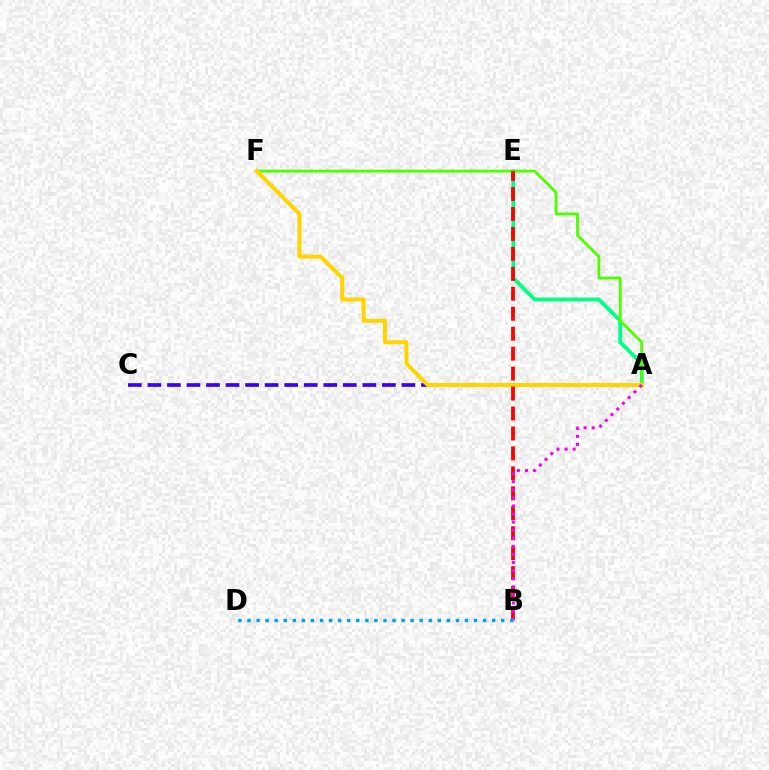{('A', 'E'): [{'color': '#00ff86', 'line_style': 'solid', 'thickness': 2.74}], ('A', 'F'): [{'color': '#4fff00', 'line_style': 'solid', 'thickness': 2.04}, {'color': '#ffd500', 'line_style': 'solid', 'thickness': 2.9}], ('A', 'C'): [{'color': '#3700ff', 'line_style': 'dashed', 'thickness': 2.66}], ('B', 'E'): [{'color': '#ff0000', 'line_style': 'dashed', 'thickness': 2.71}], ('A', 'B'): [{'color': '#ff00ed', 'line_style': 'dotted', 'thickness': 2.2}], ('B', 'D'): [{'color': '#009eff', 'line_style': 'dotted', 'thickness': 2.46}]}